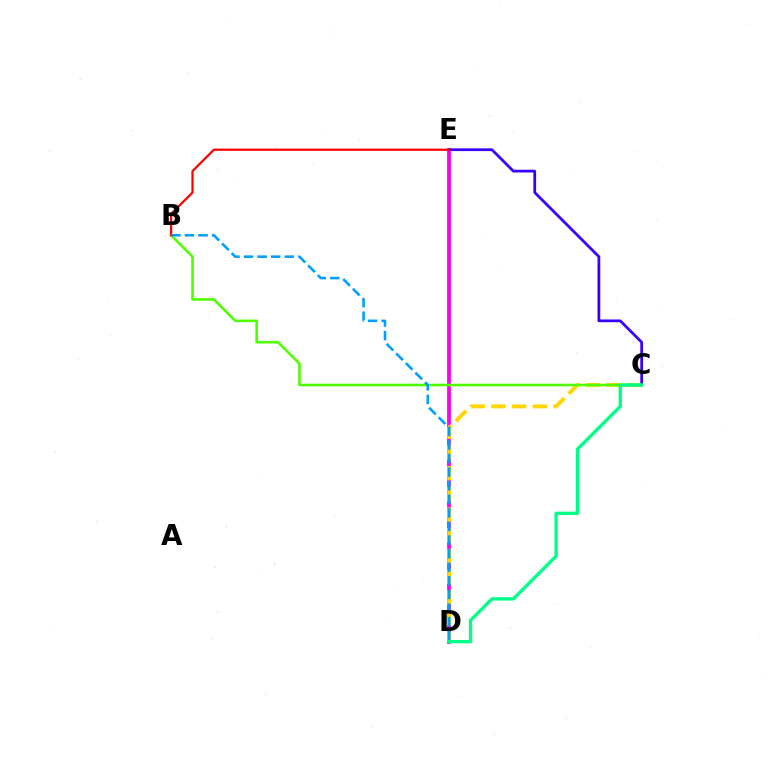{('D', 'E'): [{'color': '#ff00ed', 'line_style': 'solid', 'thickness': 2.72}], ('C', 'D'): [{'color': '#ffd500', 'line_style': 'dashed', 'thickness': 2.81}, {'color': '#00ff86', 'line_style': 'solid', 'thickness': 2.4}], ('C', 'E'): [{'color': '#3700ff', 'line_style': 'solid', 'thickness': 1.98}], ('B', 'C'): [{'color': '#4fff00', 'line_style': 'solid', 'thickness': 1.86}], ('B', 'E'): [{'color': '#ff0000', 'line_style': 'solid', 'thickness': 1.61}], ('B', 'D'): [{'color': '#009eff', 'line_style': 'dashed', 'thickness': 1.85}]}